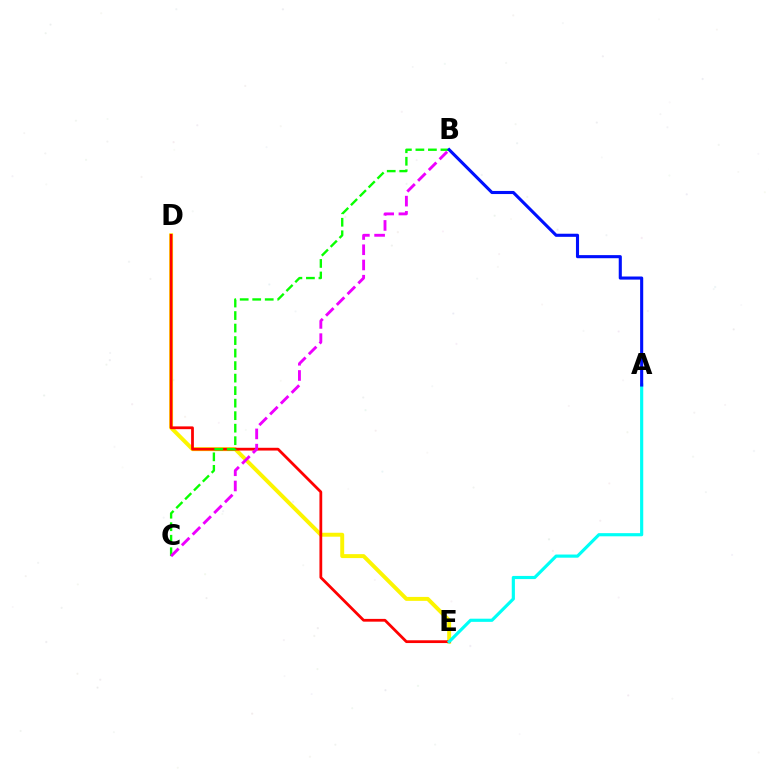{('D', 'E'): [{'color': '#fcf500', 'line_style': 'solid', 'thickness': 2.84}, {'color': '#ff0000', 'line_style': 'solid', 'thickness': 2.0}], ('B', 'C'): [{'color': '#08ff00', 'line_style': 'dashed', 'thickness': 1.7}, {'color': '#ee00ff', 'line_style': 'dashed', 'thickness': 2.07}], ('A', 'E'): [{'color': '#00fff6', 'line_style': 'solid', 'thickness': 2.27}], ('A', 'B'): [{'color': '#0010ff', 'line_style': 'solid', 'thickness': 2.23}]}